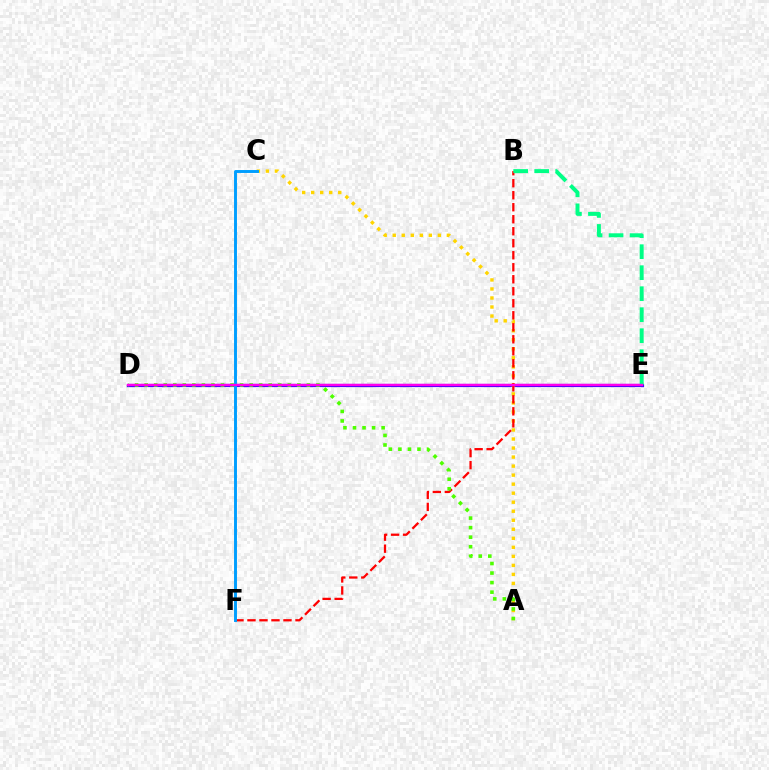{('D', 'E'): [{'color': '#3700ff', 'line_style': 'solid', 'thickness': 2.29}, {'color': '#ff00ed', 'line_style': 'solid', 'thickness': 1.72}], ('A', 'C'): [{'color': '#ffd500', 'line_style': 'dotted', 'thickness': 2.45}], ('B', 'F'): [{'color': '#ff0000', 'line_style': 'dashed', 'thickness': 1.63}], ('C', 'F'): [{'color': '#009eff', 'line_style': 'solid', 'thickness': 2.11}], ('B', 'E'): [{'color': '#00ff86', 'line_style': 'dashed', 'thickness': 2.85}], ('A', 'D'): [{'color': '#4fff00', 'line_style': 'dotted', 'thickness': 2.59}]}